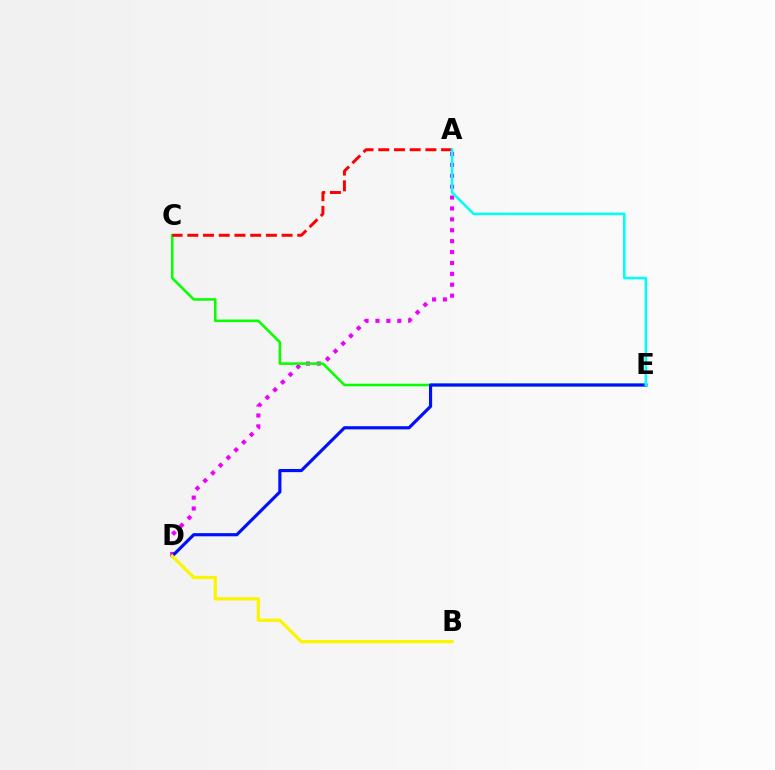{('A', 'D'): [{'color': '#ee00ff', 'line_style': 'dotted', 'thickness': 2.96}], ('C', 'E'): [{'color': '#08ff00', 'line_style': 'solid', 'thickness': 1.85}], ('D', 'E'): [{'color': '#0010ff', 'line_style': 'solid', 'thickness': 2.27}], ('B', 'D'): [{'color': '#fcf500', 'line_style': 'solid', 'thickness': 2.33}], ('A', 'C'): [{'color': '#ff0000', 'line_style': 'dashed', 'thickness': 2.13}], ('A', 'E'): [{'color': '#00fff6', 'line_style': 'solid', 'thickness': 1.85}]}